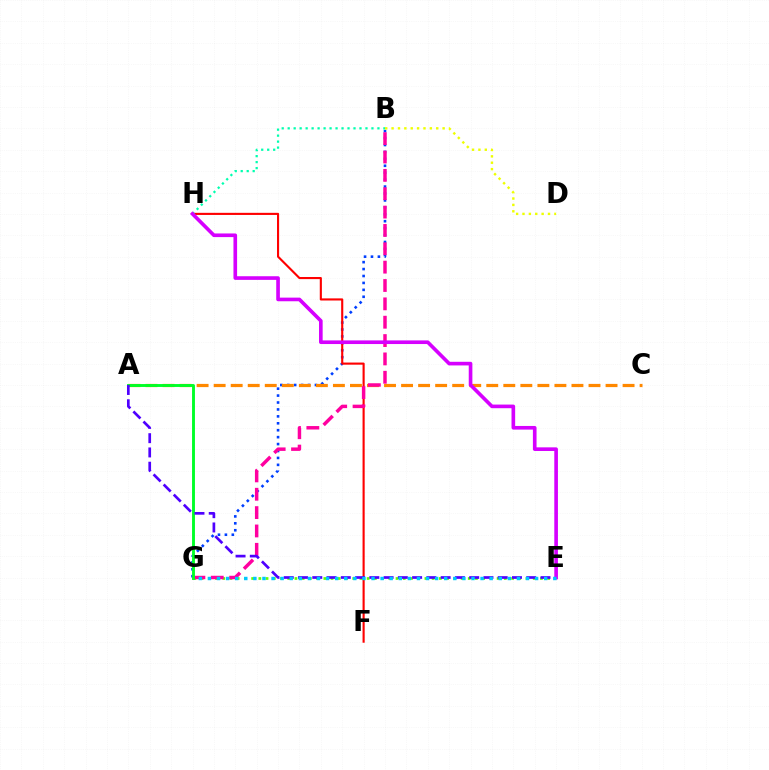{('B', 'G'): [{'color': '#003fff', 'line_style': 'dotted', 'thickness': 1.88}, {'color': '#ff00a0', 'line_style': 'dashed', 'thickness': 2.49}], ('F', 'H'): [{'color': '#ff0000', 'line_style': 'solid', 'thickness': 1.53}], ('E', 'G'): [{'color': '#66ff00', 'line_style': 'dotted', 'thickness': 1.96}, {'color': '#00c7ff', 'line_style': 'dotted', 'thickness': 2.47}], ('A', 'C'): [{'color': '#ff8800', 'line_style': 'dashed', 'thickness': 2.31}], ('B', 'D'): [{'color': '#eeff00', 'line_style': 'dotted', 'thickness': 1.73}], ('B', 'H'): [{'color': '#00ffaf', 'line_style': 'dotted', 'thickness': 1.63}], ('A', 'G'): [{'color': '#00ff27', 'line_style': 'solid', 'thickness': 2.08}], ('A', 'E'): [{'color': '#4f00ff', 'line_style': 'dashed', 'thickness': 1.94}], ('E', 'H'): [{'color': '#d600ff', 'line_style': 'solid', 'thickness': 2.62}]}